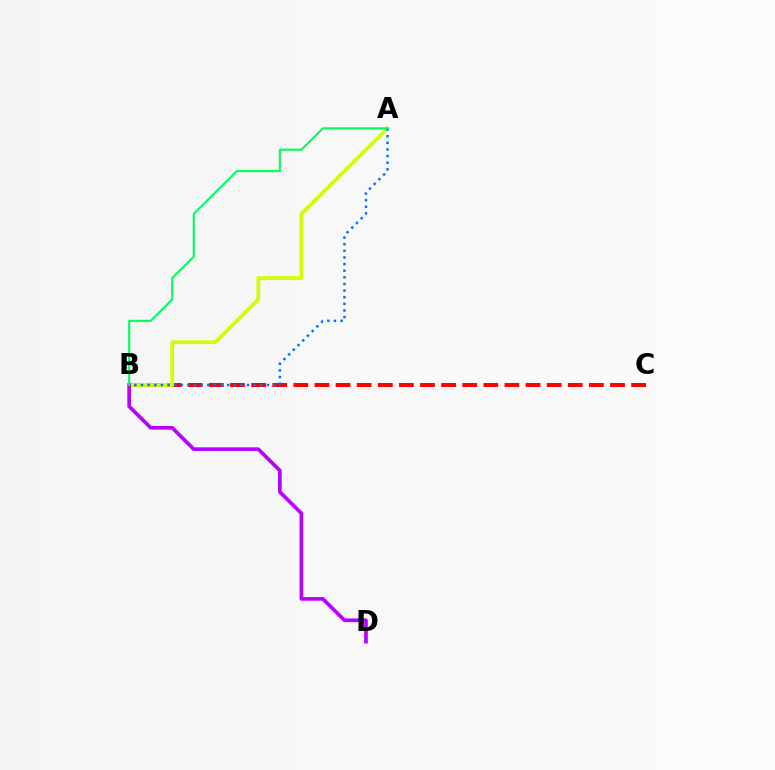{('B', 'C'): [{'color': '#ff0000', 'line_style': 'dashed', 'thickness': 2.87}], ('A', 'B'): [{'color': '#d1ff00', 'line_style': 'solid', 'thickness': 2.7}, {'color': '#0074ff', 'line_style': 'dotted', 'thickness': 1.8}, {'color': '#00ff5c', 'line_style': 'solid', 'thickness': 1.52}], ('B', 'D'): [{'color': '#b900ff', 'line_style': 'solid', 'thickness': 2.64}]}